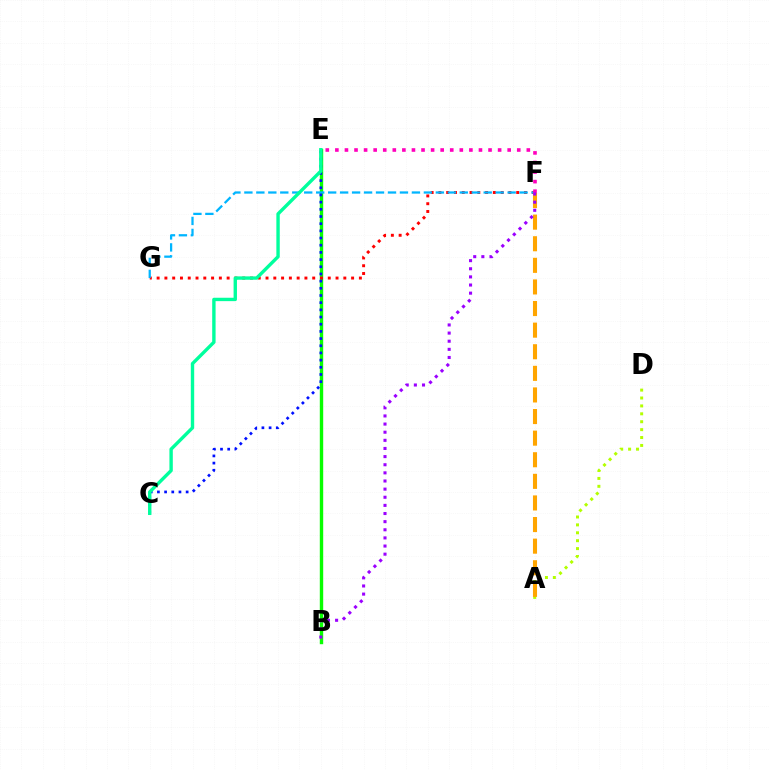{('B', 'E'): [{'color': '#08ff00', 'line_style': 'solid', 'thickness': 2.45}], ('F', 'G'): [{'color': '#ff0000', 'line_style': 'dotted', 'thickness': 2.11}, {'color': '#00b5ff', 'line_style': 'dashed', 'thickness': 1.63}], ('A', 'D'): [{'color': '#b3ff00', 'line_style': 'dotted', 'thickness': 2.15}], ('C', 'E'): [{'color': '#0010ff', 'line_style': 'dotted', 'thickness': 1.95}, {'color': '#00ff9d', 'line_style': 'solid', 'thickness': 2.44}], ('E', 'F'): [{'color': '#ff00bd', 'line_style': 'dotted', 'thickness': 2.6}], ('A', 'F'): [{'color': '#ffa500', 'line_style': 'dashed', 'thickness': 2.93}], ('B', 'F'): [{'color': '#9b00ff', 'line_style': 'dotted', 'thickness': 2.21}]}